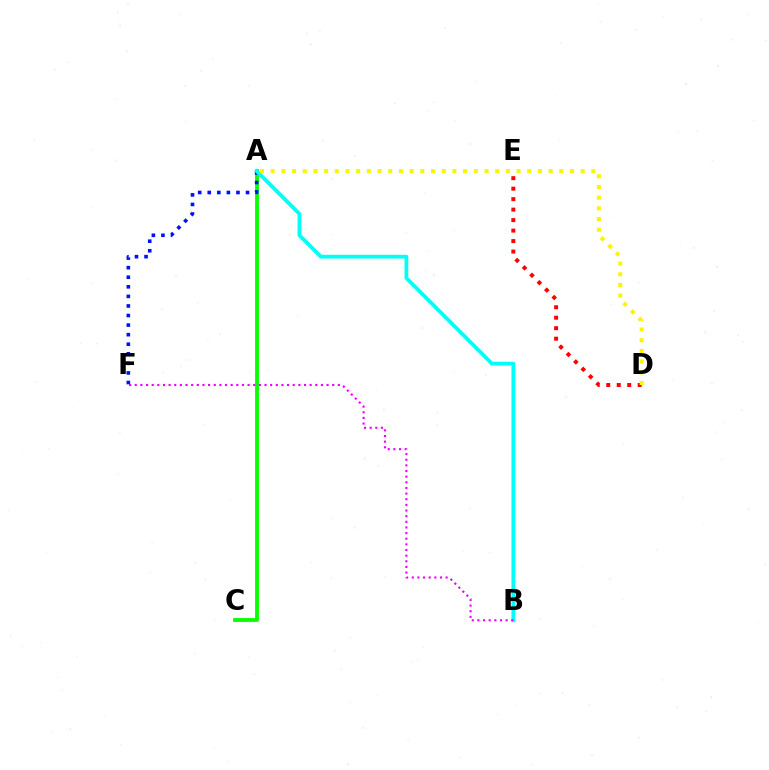{('A', 'C'): [{'color': '#08ff00', 'line_style': 'solid', 'thickness': 2.76}], ('A', 'F'): [{'color': '#0010ff', 'line_style': 'dotted', 'thickness': 2.6}], ('D', 'E'): [{'color': '#ff0000', 'line_style': 'dotted', 'thickness': 2.85}], ('A', 'B'): [{'color': '#00fff6', 'line_style': 'solid', 'thickness': 2.71}], ('A', 'D'): [{'color': '#fcf500', 'line_style': 'dotted', 'thickness': 2.9}], ('B', 'F'): [{'color': '#ee00ff', 'line_style': 'dotted', 'thickness': 1.53}]}